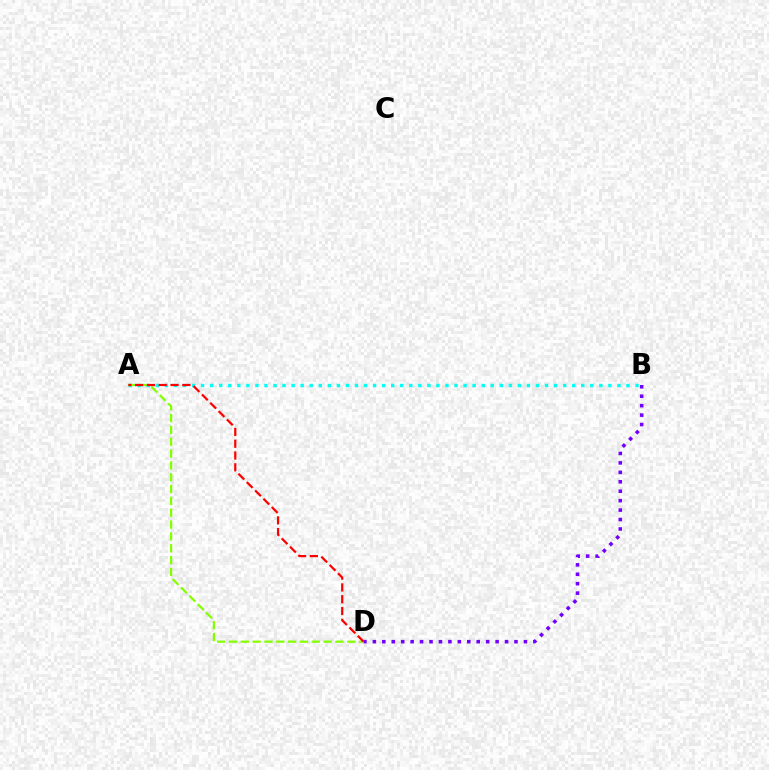{('B', 'D'): [{'color': '#7200ff', 'line_style': 'dotted', 'thickness': 2.57}], ('A', 'B'): [{'color': '#00fff6', 'line_style': 'dotted', 'thickness': 2.46}], ('A', 'D'): [{'color': '#84ff00', 'line_style': 'dashed', 'thickness': 1.61}, {'color': '#ff0000', 'line_style': 'dashed', 'thickness': 1.6}]}